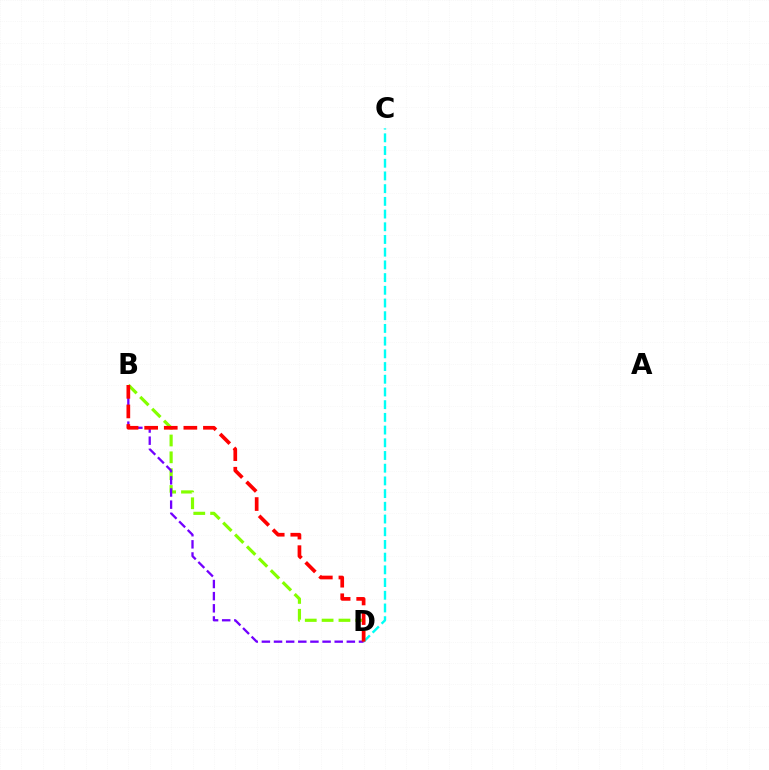{('C', 'D'): [{'color': '#00fff6', 'line_style': 'dashed', 'thickness': 1.73}], ('B', 'D'): [{'color': '#84ff00', 'line_style': 'dashed', 'thickness': 2.29}, {'color': '#7200ff', 'line_style': 'dashed', 'thickness': 1.65}, {'color': '#ff0000', 'line_style': 'dashed', 'thickness': 2.66}]}